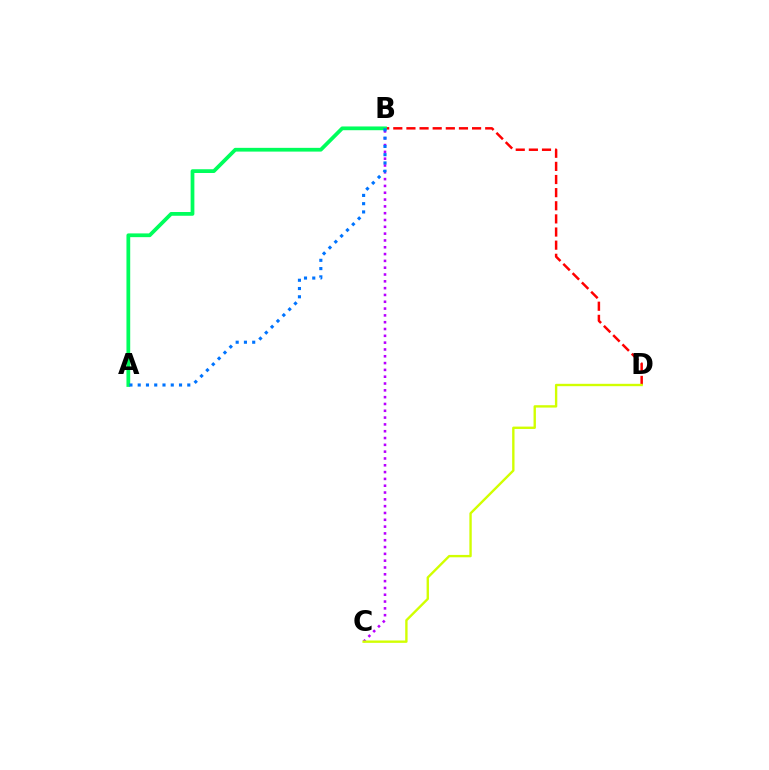{('B', 'D'): [{'color': '#ff0000', 'line_style': 'dashed', 'thickness': 1.78}], ('A', 'B'): [{'color': '#00ff5c', 'line_style': 'solid', 'thickness': 2.7}, {'color': '#0074ff', 'line_style': 'dotted', 'thickness': 2.25}], ('B', 'C'): [{'color': '#b900ff', 'line_style': 'dotted', 'thickness': 1.85}], ('C', 'D'): [{'color': '#d1ff00', 'line_style': 'solid', 'thickness': 1.71}]}